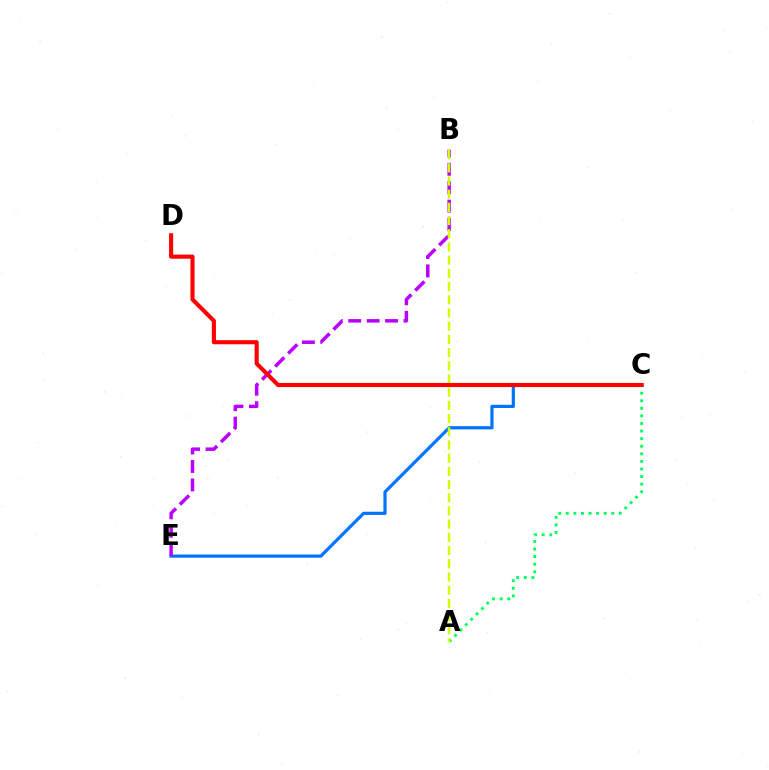{('C', 'E'): [{'color': '#0074ff', 'line_style': 'solid', 'thickness': 2.3}], ('B', 'E'): [{'color': '#b900ff', 'line_style': 'dashed', 'thickness': 2.5}], ('A', 'C'): [{'color': '#00ff5c', 'line_style': 'dotted', 'thickness': 2.06}], ('A', 'B'): [{'color': '#d1ff00', 'line_style': 'dashed', 'thickness': 1.79}], ('C', 'D'): [{'color': '#ff0000', 'line_style': 'solid', 'thickness': 2.95}]}